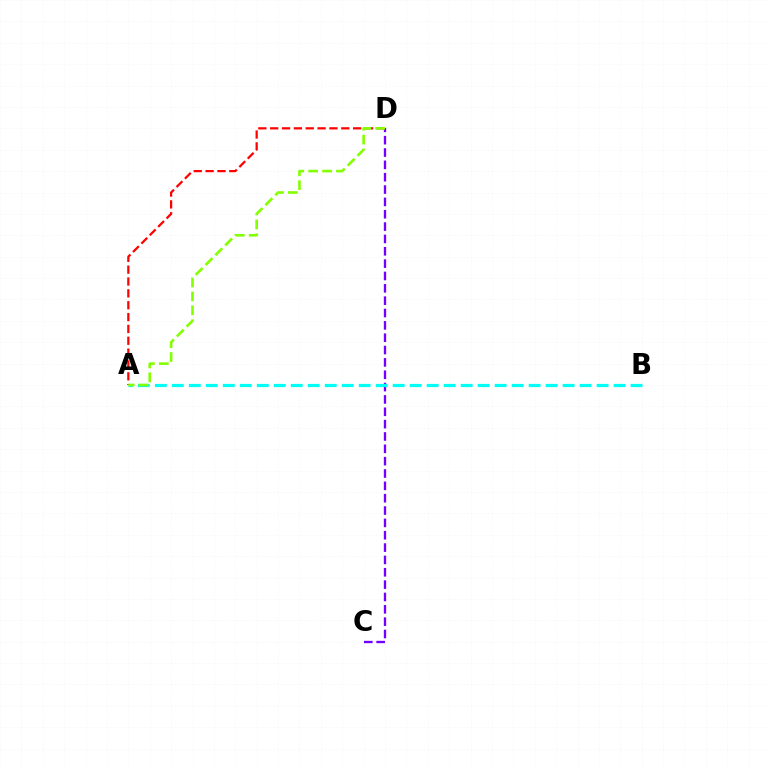{('C', 'D'): [{'color': '#7200ff', 'line_style': 'dashed', 'thickness': 1.68}], ('A', 'B'): [{'color': '#00fff6', 'line_style': 'dashed', 'thickness': 2.31}], ('A', 'D'): [{'color': '#ff0000', 'line_style': 'dashed', 'thickness': 1.61}, {'color': '#84ff00', 'line_style': 'dashed', 'thickness': 1.89}]}